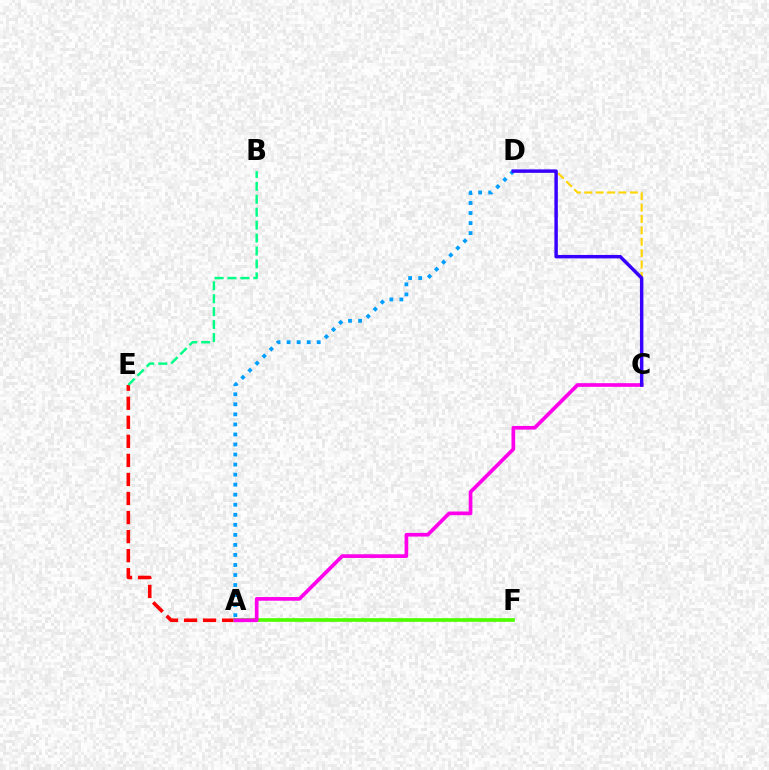{('A', 'E'): [{'color': '#ff0000', 'line_style': 'dashed', 'thickness': 2.59}], ('A', 'F'): [{'color': '#4fff00', 'line_style': 'solid', 'thickness': 2.66}], ('A', 'C'): [{'color': '#ff00ed', 'line_style': 'solid', 'thickness': 2.65}], ('C', 'D'): [{'color': '#ffd500', 'line_style': 'dashed', 'thickness': 1.55}, {'color': '#3700ff', 'line_style': 'solid', 'thickness': 2.48}], ('A', 'D'): [{'color': '#009eff', 'line_style': 'dotted', 'thickness': 2.73}], ('B', 'E'): [{'color': '#00ff86', 'line_style': 'dashed', 'thickness': 1.76}]}